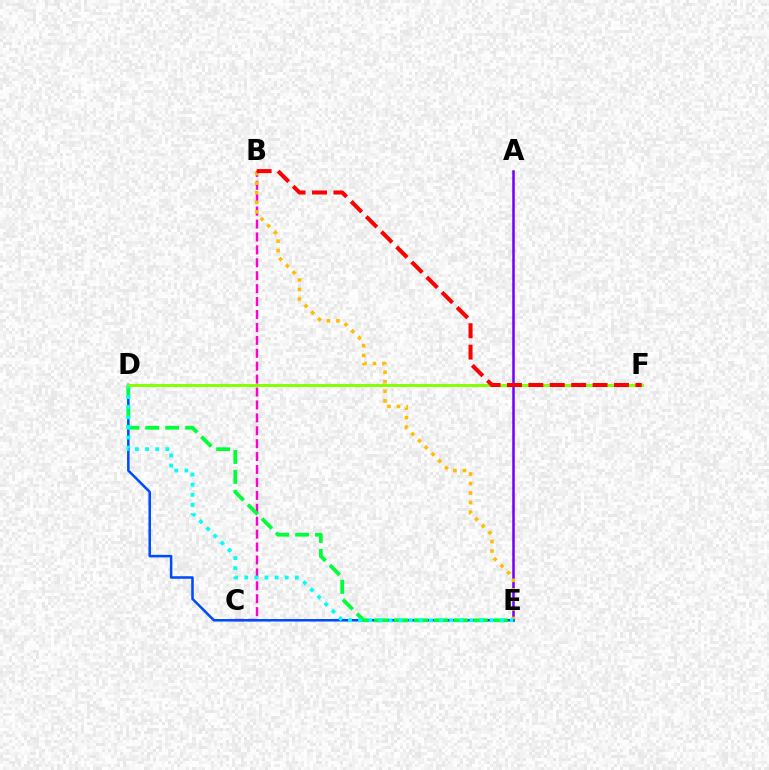{('A', 'E'): [{'color': '#7200ff', 'line_style': 'solid', 'thickness': 1.82}], ('B', 'C'): [{'color': '#ff00cf', 'line_style': 'dashed', 'thickness': 1.76}], ('B', 'E'): [{'color': '#ffbd00', 'line_style': 'dotted', 'thickness': 2.59}], ('D', 'E'): [{'color': '#004bff', 'line_style': 'solid', 'thickness': 1.82}, {'color': '#00ff39', 'line_style': 'dashed', 'thickness': 2.71}, {'color': '#00fff6', 'line_style': 'dotted', 'thickness': 2.75}], ('D', 'F'): [{'color': '#84ff00', 'line_style': 'solid', 'thickness': 2.09}], ('B', 'F'): [{'color': '#ff0000', 'line_style': 'dashed', 'thickness': 2.91}]}